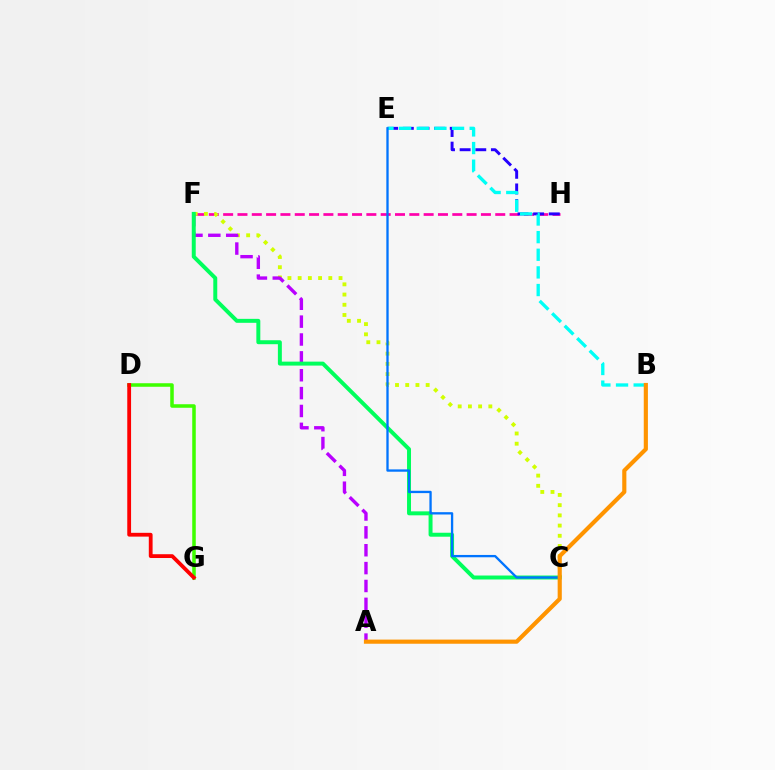{('F', 'H'): [{'color': '#ff00ac', 'line_style': 'dashed', 'thickness': 1.95}], ('D', 'G'): [{'color': '#3dff00', 'line_style': 'solid', 'thickness': 2.54}, {'color': '#ff0000', 'line_style': 'solid', 'thickness': 2.74}], ('C', 'F'): [{'color': '#d1ff00', 'line_style': 'dotted', 'thickness': 2.78}, {'color': '#00ff5c', 'line_style': 'solid', 'thickness': 2.85}], ('A', 'F'): [{'color': '#b900ff', 'line_style': 'dashed', 'thickness': 2.43}], ('E', 'H'): [{'color': '#2500ff', 'line_style': 'dashed', 'thickness': 2.12}], ('B', 'E'): [{'color': '#00fff6', 'line_style': 'dashed', 'thickness': 2.4}], ('C', 'E'): [{'color': '#0074ff', 'line_style': 'solid', 'thickness': 1.67}], ('A', 'B'): [{'color': '#ff9400', 'line_style': 'solid', 'thickness': 2.98}]}